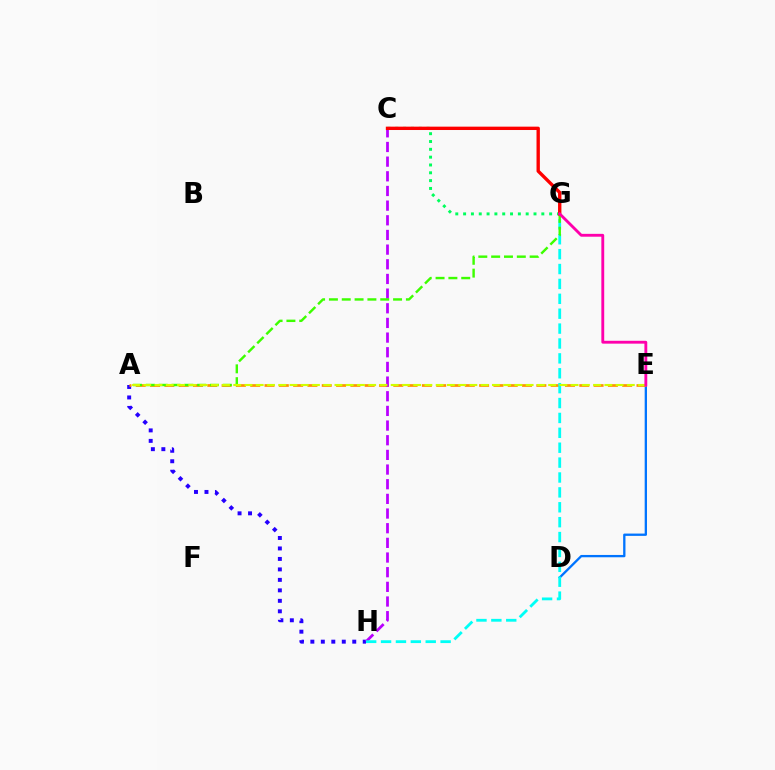{('C', 'G'): [{'color': '#00ff5c', 'line_style': 'dotted', 'thickness': 2.13}, {'color': '#ff0000', 'line_style': 'solid', 'thickness': 2.42}], ('D', 'E'): [{'color': '#0074ff', 'line_style': 'solid', 'thickness': 1.66}], ('A', 'H'): [{'color': '#2500ff', 'line_style': 'dotted', 'thickness': 2.85}], ('A', 'E'): [{'color': '#ff9400', 'line_style': 'dashed', 'thickness': 1.94}, {'color': '#d1ff00', 'line_style': 'dashed', 'thickness': 1.53}], ('C', 'H'): [{'color': '#b900ff', 'line_style': 'dashed', 'thickness': 1.99}], ('G', 'H'): [{'color': '#00fff6', 'line_style': 'dashed', 'thickness': 2.02}], ('A', 'G'): [{'color': '#3dff00', 'line_style': 'dashed', 'thickness': 1.74}], ('E', 'G'): [{'color': '#ff00ac', 'line_style': 'solid', 'thickness': 2.06}]}